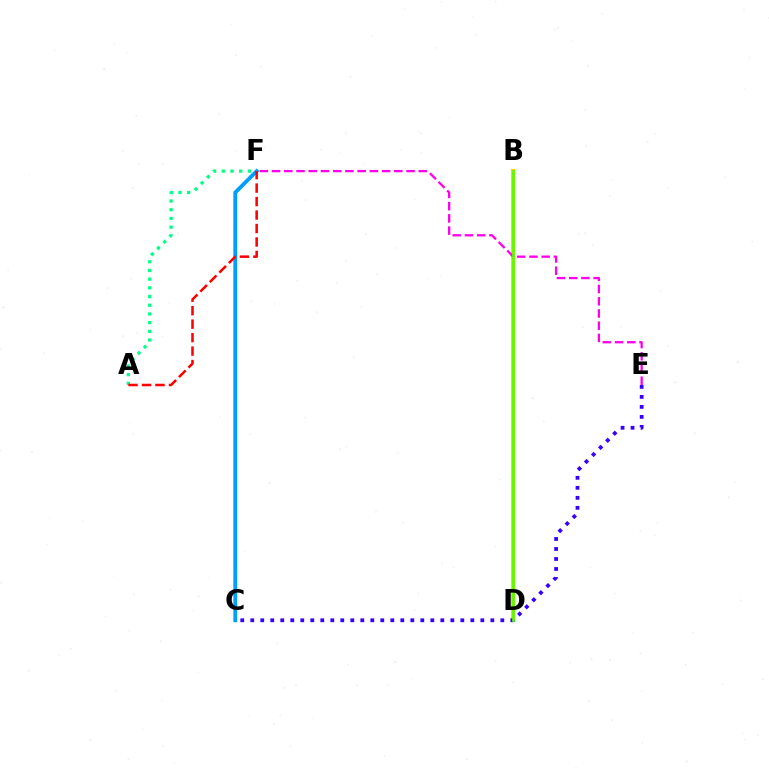{('C', 'F'): [{'color': '#009eff', 'line_style': 'solid', 'thickness': 2.78}], ('B', 'D'): [{'color': '#ffd500', 'line_style': 'solid', 'thickness': 2.97}, {'color': '#4fff00', 'line_style': 'solid', 'thickness': 1.94}], ('E', 'F'): [{'color': '#ff00ed', 'line_style': 'dashed', 'thickness': 1.66}], ('A', 'F'): [{'color': '#00ff86', 'line_style': 'dotted', 'thickness': 2.36}, {'color': '#ff0000', 'line_style': 'dashed', 'thickness': 1.83}], ('C', 'E'): [{'color': '#3700ff', 'line_style': 'dotted', 'thickness': 2.72}]}